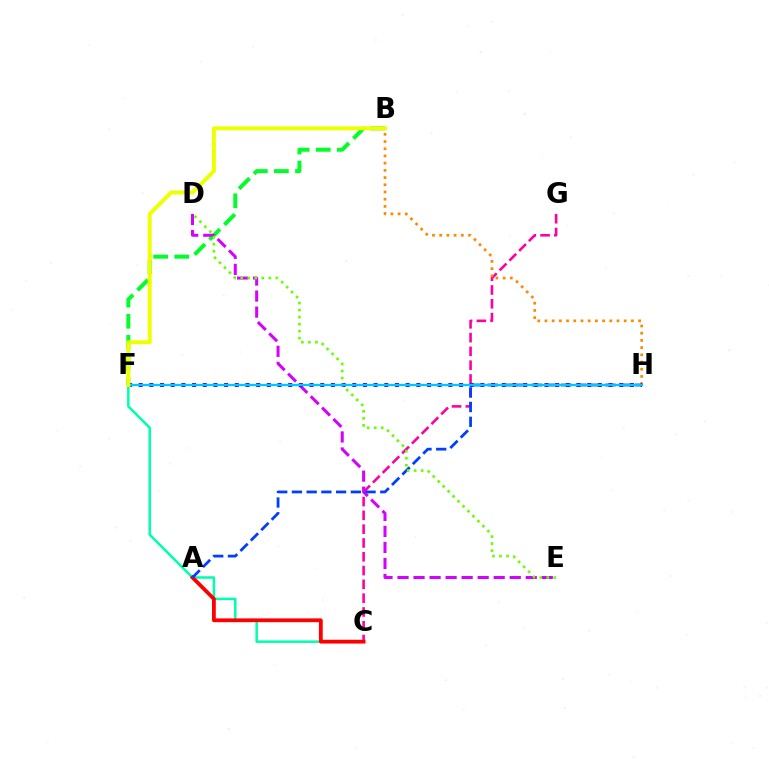{('B', 'F'): [{'color': '#00ff27', 'line_style': 'dashed', 'thickness': 2.86}, {'color': '#eeff00', 'line_style': 'solid', 'thickness': 2.85}], ('C', 'F'): [{'color': '#00ffaf', 'line_style': 'solid', 'thickness': 1.82}], ('C', 'G'): [{'color': '#ff00a0', 'line_style': 'dashed', 'thickness': 1.87}], ('A', 'C'): [{'color': '#ff0000', 'line_style': 'solid', 'thickness': 2.73}], ('D', 'E'): [{'color': '#d600ff', 'line_style': 'dashed', 'thickness': 2.18}, {'color': '#66ff00', 'line_style': 'dotted', 'thickness': 1.91}], ('A', 'H'): [{'color': '#003fff', 'line_style': 'dashed', 'thickness': 2.0}], ('B', 'H'): [{'color': '#ff8800', 'line_style': 'dotted', 'thickness': 1.96}], ('F', 'H'): [{'color': '#4f00ff', 'line_style': 'dotted', 'thickness': 2.9}, {'color': '#00c7ff', 'line_style': 'solid', 'thickness': 1.66}]}